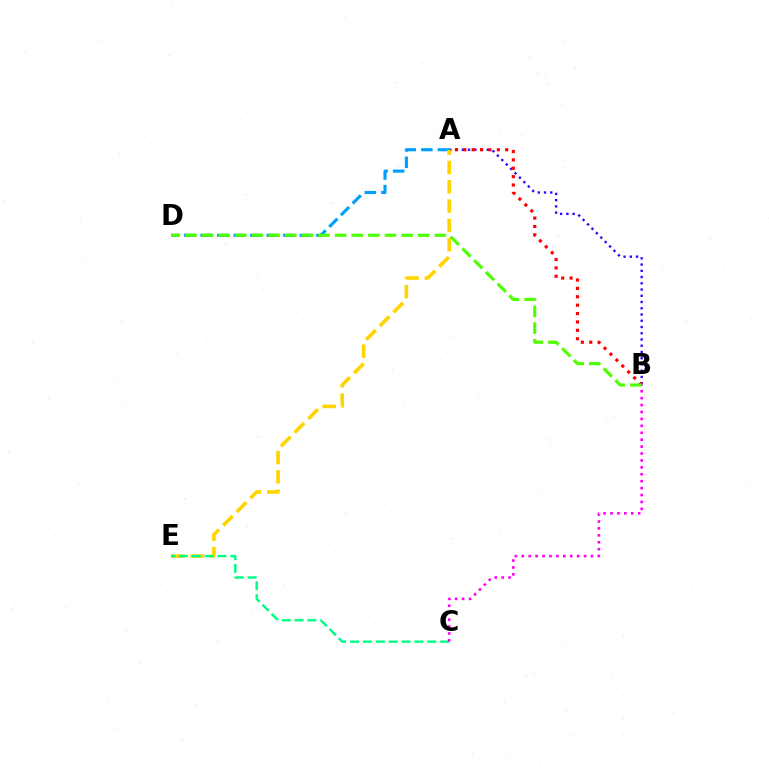{('A', 'B'): [{'color': '#3700ff', 'line_style': 'dotted', 'thickness': 1.7}, {'color': '#ff0000', 'line_style': 'dotted', 'thickness': 2.28}], ('A', 'D'): [{'color': '#009eff', 'line_style': 'dashed', 'thickness': 2.25}], ('A', 'E'): [{'color': '#ffd500', 'line_style': 'dashed', 'thickness': 2.62}], ('C', 'E'): [{'color': '#00ff86', 'line_style': 'dashed', 'thickness': 1.75}], ('B', 'C'): [{'color': '#ff00ed', 'line_style': 'dotted', 'thickness': 1.88}], ('B', 'D'): [{'color': '#4fff00', 'line_style': 'dashed', 'thickness': 2.26}]}